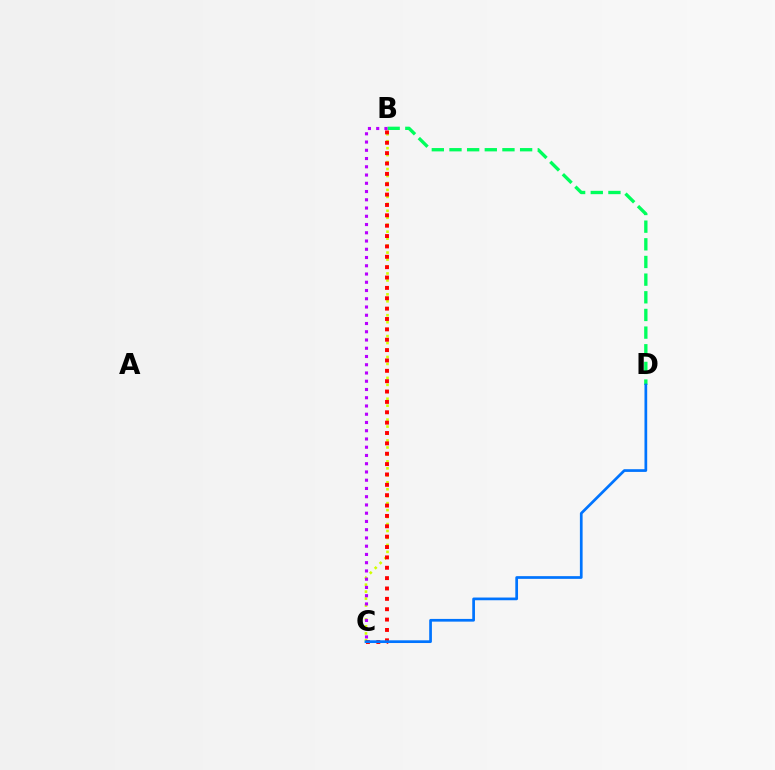{('B', 'C'): [{'color': '#d1ff00', 'line_style': 'dotted', 'thickness': 1.89}, {'color': '#ff0000', 'line_style': 'dotted', 'thickness': 2.82}, {'color': '#b900ff', 'line_style': 'dotted', 'thickness': 2.24}], ('B', 'D'): [{'color': '#00ff5c', 'line_style': 'dashed', 'thickness': 2.4}], ('C', 'D'): [{'color': '#0074ff', 'line_style': 'solid', 'thickness': 1.95}]}